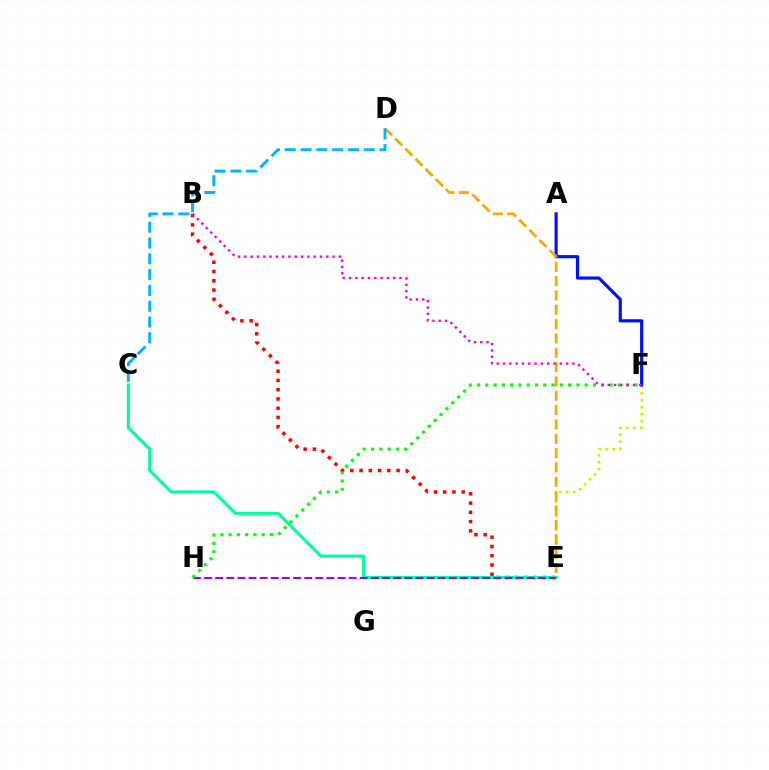{('B', 'E'): [{'color': '#ff0000', 'line_style': 'dotted', 'thickness': 2.51}], ('E', 'F'): [{'color': '#b3ff00', 'line_style': 'dotted', 'thickness': 1.9}], ('C', 'E'): [{'color': '#00ff9d', 'line_style': 'solid', 'thickness': 2.24}], ('A', 'F'): [{'color': '#0010ff', 'line_style': 'solid', 'thickness': 2.28}], ('D', 'E'): [{'color': '#ffa500', 'line_style': 'dashed', 'thickness': 1.95}], ('E', 'H'): [{'color': '#9b00ff', 'line_style': 'dashed', 'thickness': 1.51}], ('F', 'H'): [{'color': '#08ff00', 'line_style': 'dotted', 'thickness': 2.25}], ('B', 'F'): [{'color': '#ff00bd', 'line_style': 'dotted', 'thickness': 1.71}], ('C', 'D'): [{'color': '#00b5ff', 'line_style': 'dashed', 'thickness': 2.15}]}